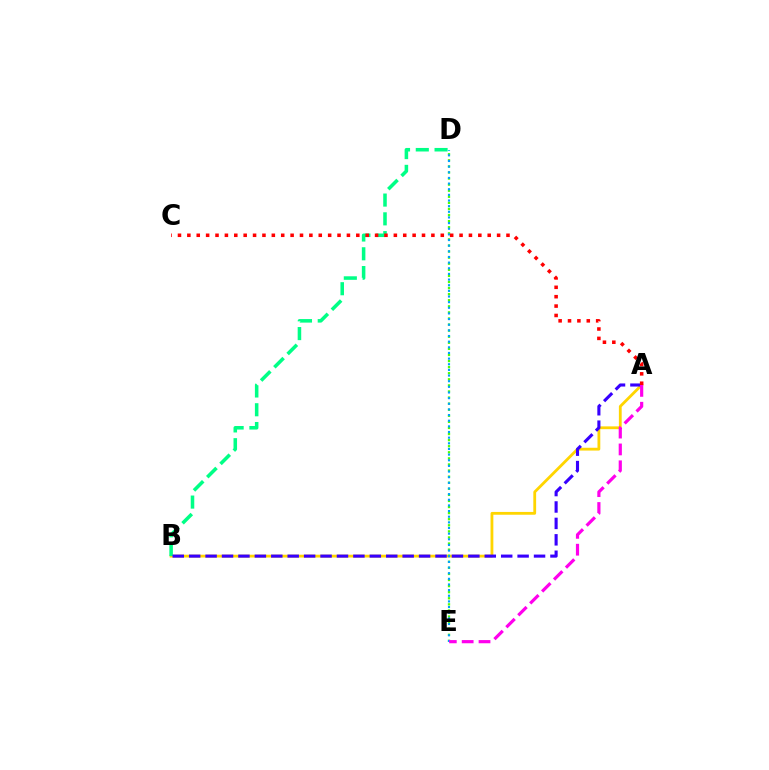{('A', 'B'): [{'color': '#ffd500', 'line_style': 'solid', 'thickness': 2.02}, {'color': '#3700ff', 'line_style': 'dashed', 'thickness': 2.23}], ('D', 'E'): [{'color': '#4fff00', 'line_style': 'dotted', 'thickness': 1.65}, {'color': '#009eff', 'line_style': 'dotted', 'thickness': 1.53}], ('B', 'D'): [{'color': '#00ff86', 'line_style': 'dashed', 'thickness': 2.55}], ('A', 'C'): [{'color': '#ff0000', 'line_style': 'dotted', 'thickness': 2.55}], ('A', 'E'): [{'color': '#ff00ed', 'line_style': 'dashed', 'thickness': 2.29}]}